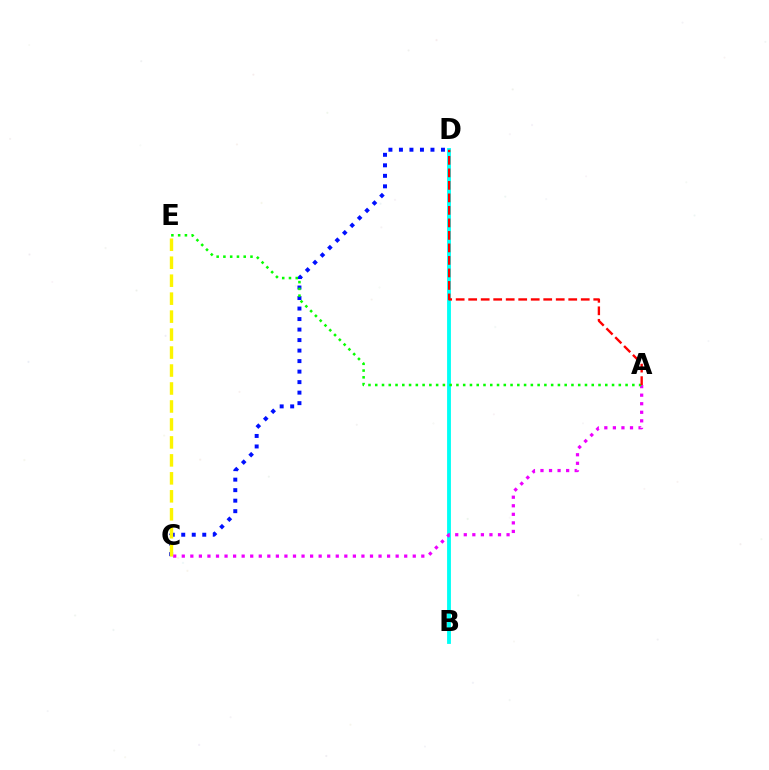{('B', 'D'): [{'color': '#00fff6', 'line_style': 'solid', 'thickness': 2.76}], ('C', 'D'): [{'color': '#0010ff', 'line_style': 'dotted', 'thickness': 2.86}], ('A', 'C'): [{'color': '#ee00ff', 'line_style': 'dotted', 'thickness': 2.32}], ('A', 'E'): [{'color': '#08ff00', 'line_style': 'dotted', 'thickness': 1.84}], ('C', 'E'): [{'color': '#fcf500', 'line_style': 'dashed', 'thickness': 2.44}], ('A', 'D'): [{'color': '#ff0000', 'line_style': 'dashed', 'thickness': 1.7}]}